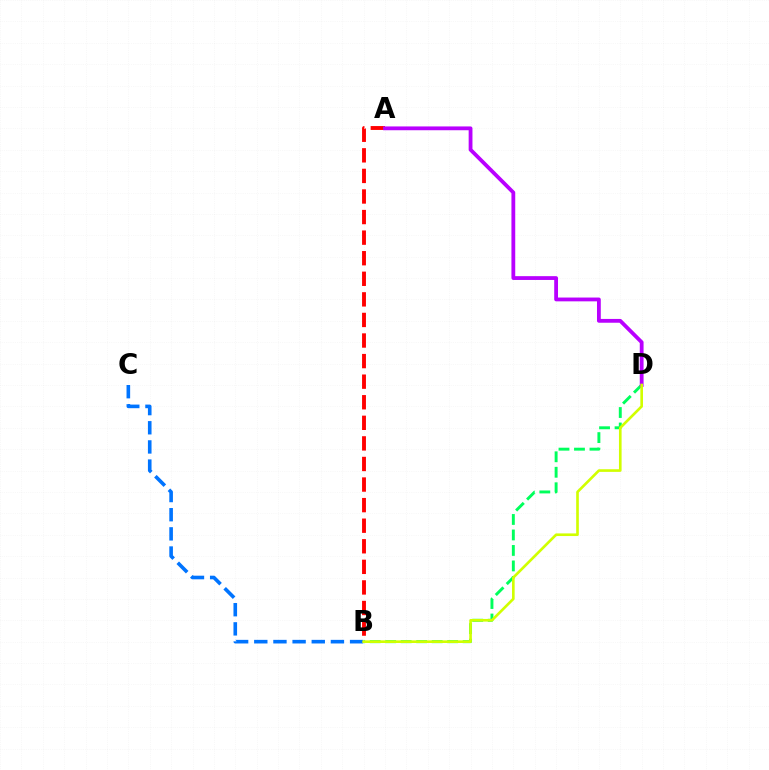{('B', 'C'): [{'color': '#0074ff', 'line_style': 'dashed', 'thickness': 2.6}], ('A', 'B'): [{'color': '#ff0000', 'line_style': 'dashed', 'thickness': 2.8}], ('B', 'D'): [{'color': '#00ff5c', 'line_style': 'dashed', 'thickness': 2.1}, {'color': '#d1ff00', 'line_style': 'solid', 'thickness': 1.9}], ('A', 'D'): [{'color': '#b900ff', 'line_style': 'solid', 'thickness': 2.74}]}